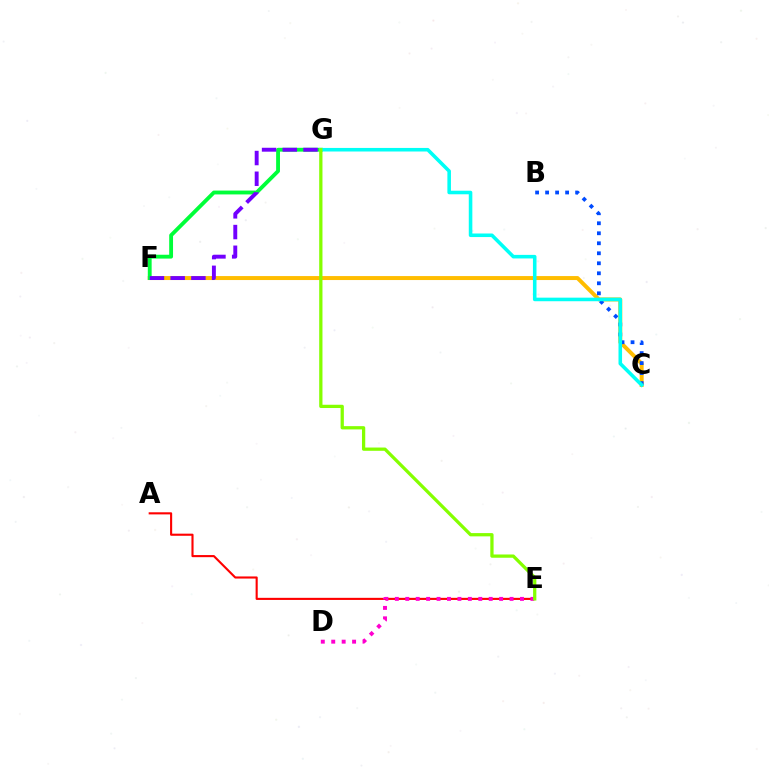{('C', 'F'): [{'color': '#ffbd00', 'line_style': 'solid', 'thickness': 2.86}], ('A', 'E'): [{'color': '#ff0000', 'line_style': 'solid', 'thickness': 1.52}], ('B', 'C'): [{'color': '#004bff', 'line_style': 'dotted', 'thickness': 2.72}], ('F', 'G'): [{'color': '#00ff39', 'line_style': 'solid', 'thickness': 2.77}, {'color': '#7200ff', 'line_style': 'dashed', 'thickness': 2.81}], ('D', 'E'): [{'color': '#ff00cf', 'line_style': 'dotted', 'thickness': 2.83}], ('C', 'G'): [{'color': '#00fff6', 'line_style': 'solid', 'thickness': 2.57}], ('E', 'G'): [{'color': '#84ff00', 'line_style': 'solid', 'thickness': 2.35}]}